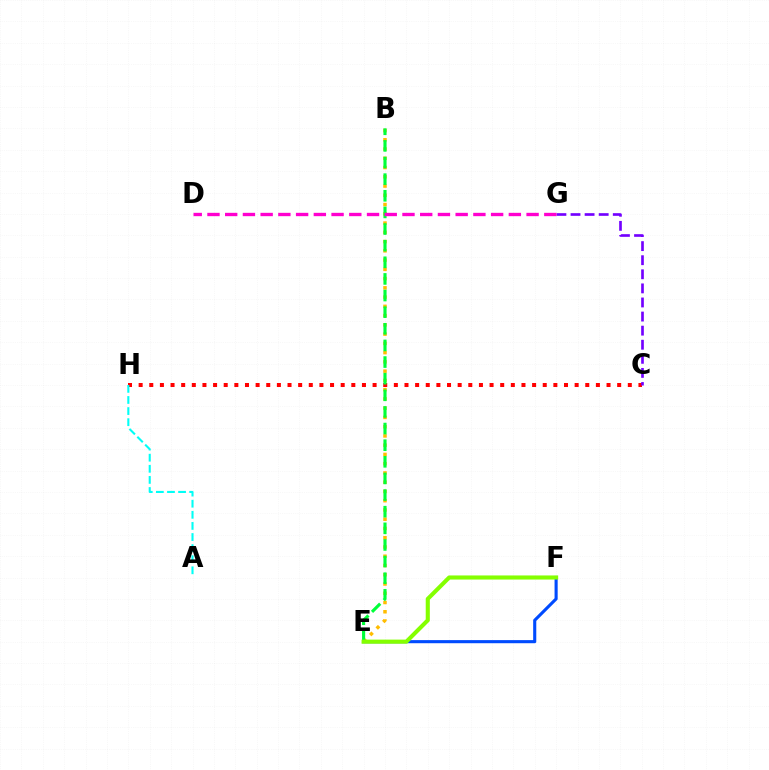{('E', 'F'): [{'color': '#004bff', 'line_style': 'solid', 'thickness': 2.24}, {'color': '#84ff00', 'line_style': 'solid', 'thickness': 2.95}], ('C', 'H'): [{'color': '#ff0000', 'line_style': 'dotted', 'thickness': 2.89}], ('C', 'G'): [{'color': '#7200ff', 'line_style': 'dashed', 'thickness': 1.91}], ('B', 'E'): [{'color': '#ffbd00', 'line_style': 'dotted', 'thickness': 2.51}, {'color': '#00ff39', 'line_style': 'dashed', 'thickness': 2.26}], ('A', 'H'): [{'color': '#00fff6', 'line_style': 'dashed', 'thickness': 1.51}], ('D', 'G'): [{'color': '#ff00cf', 'line_style': 'dashed', 'thickness': 2.41}]}